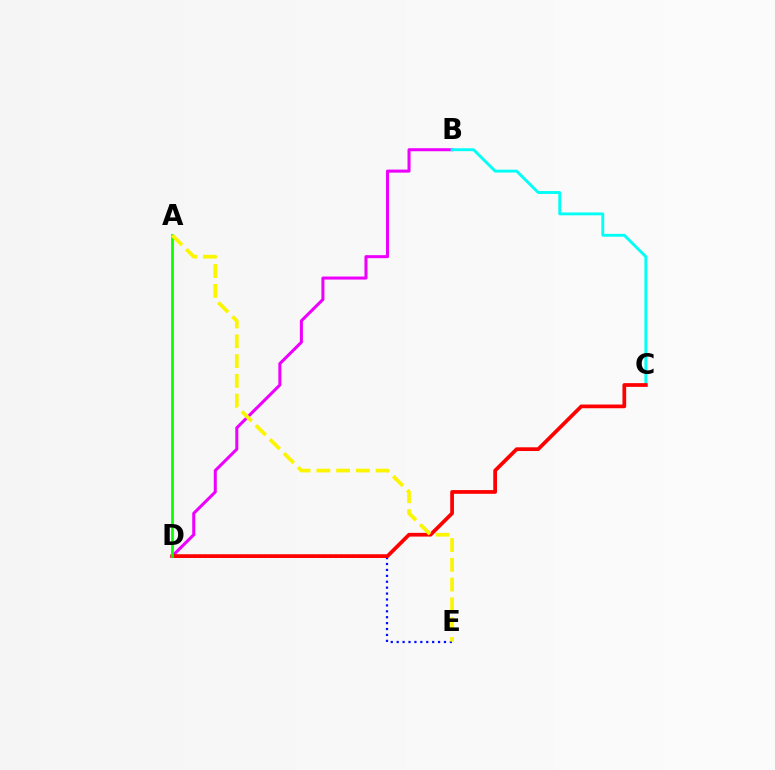{('D', 'E'): [{'color': '#0010ff', 'line_style': 'dotted', 'thickness': 1.61}], ('B', 'D'): [{'color': '#ee00ff', 'line_style': 'solid', 'thickness': 2.19}], ('B', 'C'): [{'color': '#00fff6', 'line_style': 'solid', 'thickness': 2.07}], ('C', 'D'): [{'color': '#ff0000', 'line_style': 'solid', 'thickness': 2.68}], ('A', 'D'): [{'color': '#08ff00', 'line_style': 'solid', 'thickness': 1.97}], ('A', 'E'): [{'color': '#fcf500', 'line_style': 'dashed', 'thickness': 2.69}]}